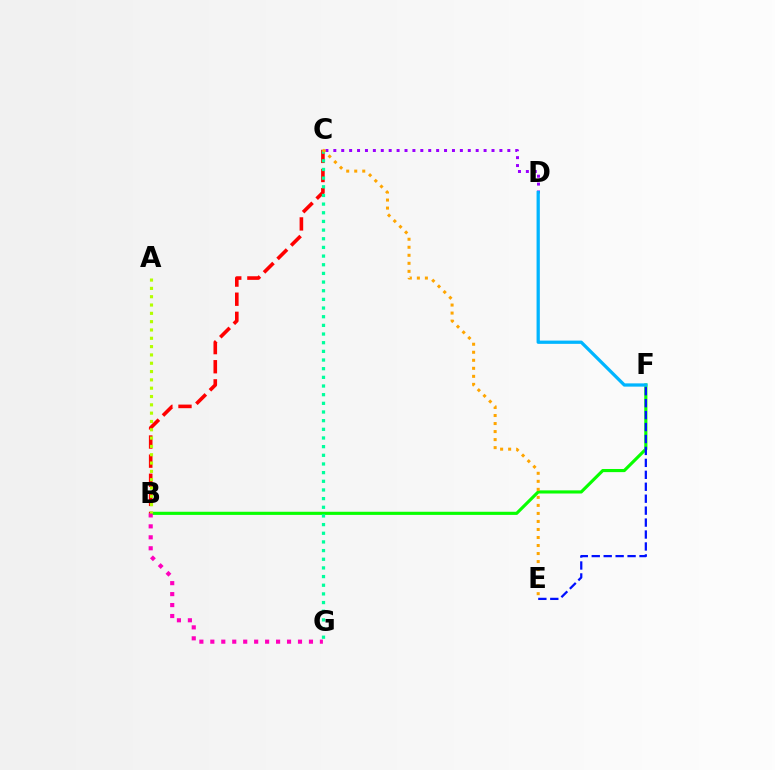{('C', 'D'): [{'color': '#9b00ff', 'line_style': 'dotted', 'thickness': 2.15}], ('B', 'F'): [{'color': '#08ff00', 'line_style': 'solid', 'thickness': 2.26}], ('D', 'F'): [{'color': '#00b5ff', 'line_style': 'solid', 'thickness': 2.35}], ('B', 'C'): [{'color': '#ff0000', 'line_style': 'dashed', 'thickness': 2.6}], ('B', 'G'): [{'color': '#ff00bd', 'line_style': 'dotted', 'thickness': 2.98}], ('E', 'F'): [{'color': '#0010ff', 'line_style': 'dashed', 'thickness': 1.62}], ('C', 'G'): [{'color': '#00ff9d', 'line_style': 'dotted', 'thickness': 2.35}], ('C', 'E'): [{'color': '#ffa500', 'line_style': 'dotted', 'thickness': 2.18}], ('A', 'B'): [{'color': '#b3ff00', 'line_style': 'dotted', 'thickness': 2.26}]}